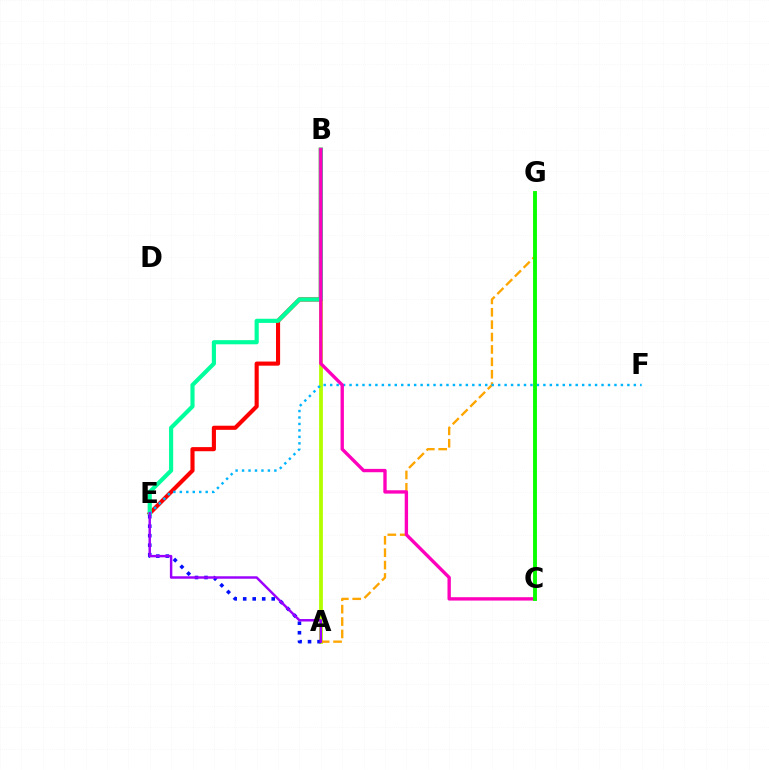{('A', 'B'): [{'color': '#b3ff00', 'line_style': 'solid', 'thickness': 2.73}], ('B', 'E'): [{'color': '#ff0000', 'line_style': 'solid', 'thickness': 2.97}, {'color': '#00ff9d', 'line_style': 'solid', 'thickness': 2.98}], ('A', 'G'): [{'color': '#ffa500', 'line_style': 'dashed', 'thickness': 1.68}], ('A', 'E'): [{'color': '#0010ff', 'line_style': 'dotted', 'thickness': 2.58}, {'color': '#9b00ff', 'line_style': 'solid', 'thickness': 1.76}], ('E', 'F'): [{'color': '#00b5ff', 'line_style': 'dotted', 'thickness': 1.76}], ('B', 'C'): [{'color': '#ff00bd', 'line_style': 'solid', 'thickness': 2.42}], ('C', 'G'): [{'color': '#08ff00', 'line_style': 'solid', 'thickness': 2.78}]}